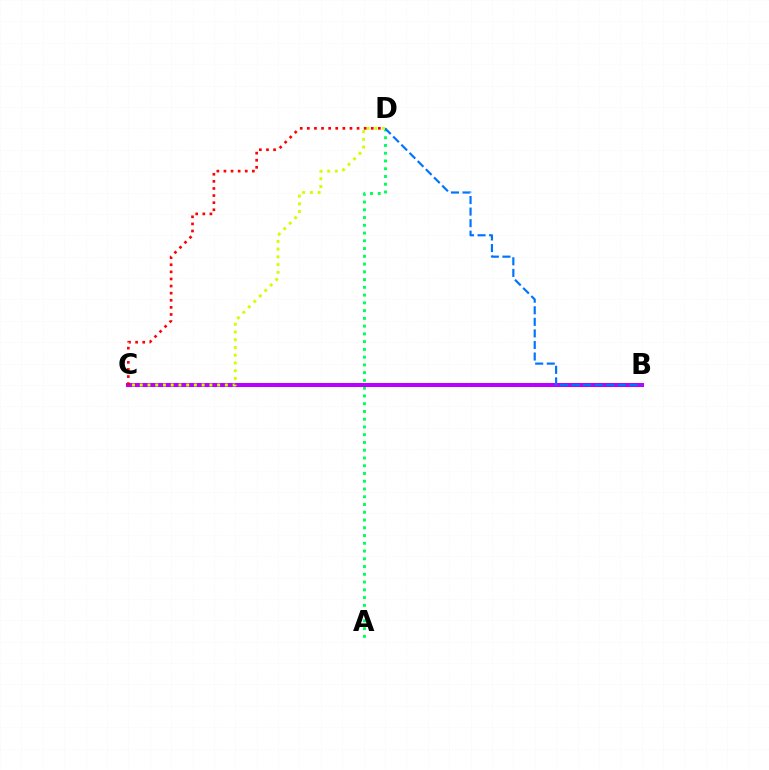{('A', 'D'): [{'color': '#00ff5c', 'line_style': 'dotted', 'thickness': 2.11}], ('B', 'C'): [{'color': '#b900ff', 'line_style': 'solid', 'thickness': 2.9}], ('B', 'D'): [{'color': '#0074ff', 'line_style': 'dashed', 'thickness': 1.57}], ('C', 'D'): [{'color': '#d1ff00', 'line_style': 'dotted', 'thickness': 2.1}, {'color': '#ff0000', 'line_style': 'dotted', 'thickness': 1.93}]}